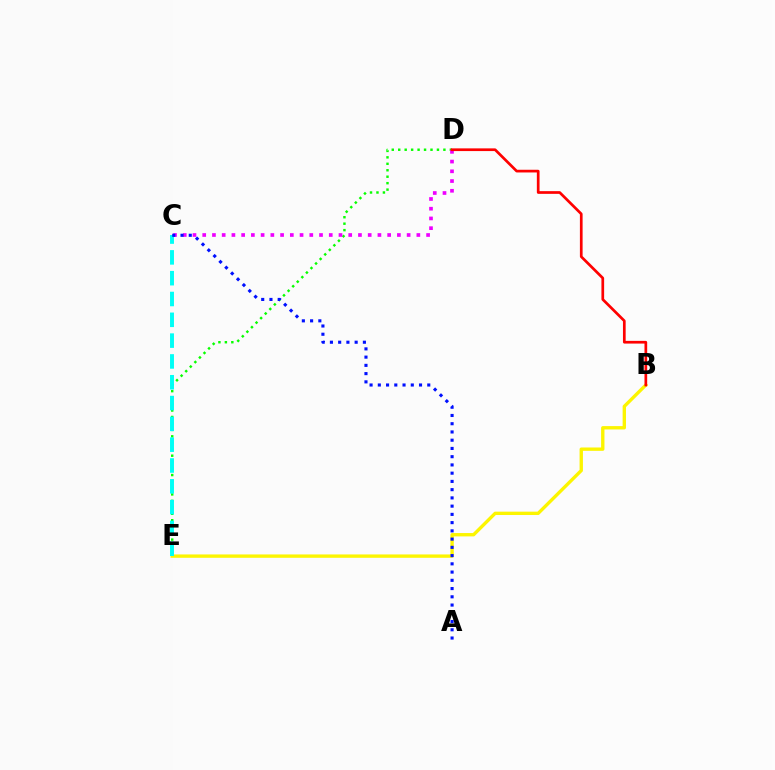{('B', 'E'): [{'color': '#fcf500', 'line_style': 'solid', 'thickness': 2.42}], ('D', 'E'): [{'color': '#08ff00', 'line_style': 'dotted', 'thickness': 1.75}], ('C', 'D'): [{'color': '#ee00ff', 'line_style': 'dotted', 'thickness': 2.64}], ('C', 'E'): [{'color': '#00fff6', 'line_style': 'dashed', 'thickness': 2.83}], ('B', 'D'): [{'color': '#ff0000', 'line_style': 'solid', 'thickness': 1.94}], ('A', 'C'): [{'color': '#0010ff', 'line_style': 'dotted', 'thickness': 2.24}]}